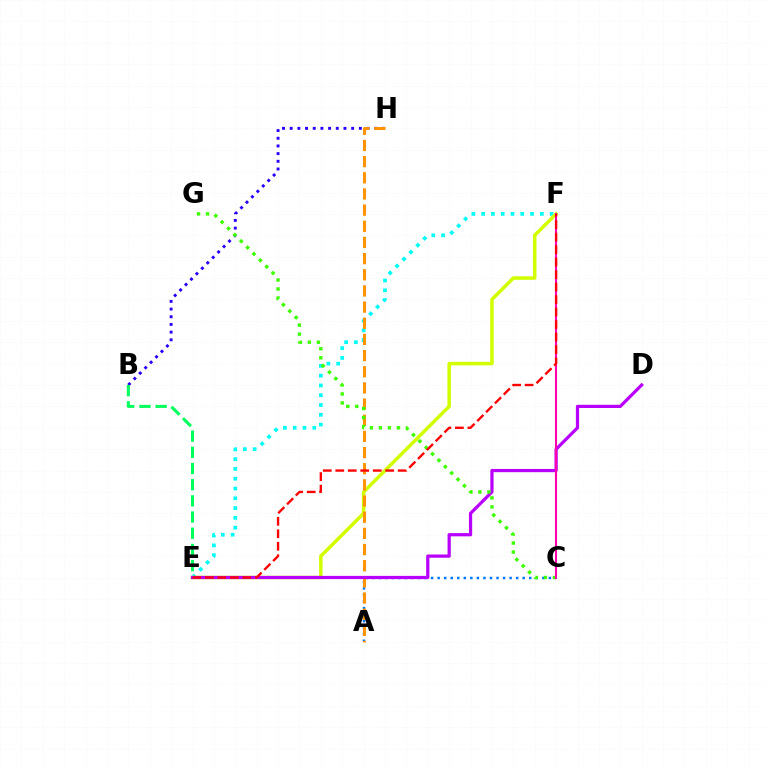{('B', 'H'): [{'color': '#2500ff', 'line_style': 'dotted', 'thickness': 2.09}], ('E', 'F'): [{'color': '#00fff6', 'line_style': 'dotted', 'thickness': 2.66}, {'color': '#d1ff00', 'line_style': 'solid', 'thickness': 2.53}, {'color': '#ff0000', 'line_style': 'dashed', 'thickness': 1.7}], ('B', 'E'): [{'color': '#00ff5c', 'line_style': 'dashed', 'thickness': 2.2}], ('A', 'C'): [{'color': '#0074ff', 'line_style': 'dotted', 'thickness': 1.78}], ('A', 'H'): [{'color': '#ff9400', 'line_style': 'dashed', 'thickness': 2.2}], ('D', 'E'): [{'color': '#b900ff', 'line_style': 'solid', 'thickness': 2.33}], ('C', 'G'): [{'color': '#3dff00', 'line_style': 'dotted', 'thickness': 2.45}], ('C', 'F'): [{'color': '#ff00ac', 'line_style': 'solid', 'thickness': 1.5}]}